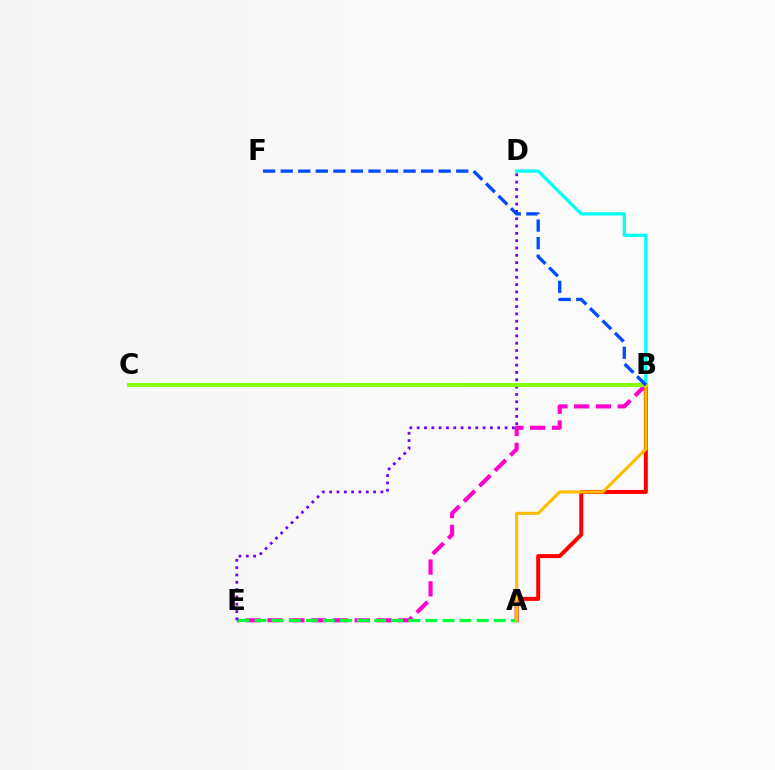{('B', 'E'): [{'color': '#ff00cf', 'line_style': 'dashed', 'thickness': 2.96}], ('A', 'B'): [{'color': '#ff0000', 'line_style': 'solid', 'thickness': 2.88}, {'color': '#ffbd00', 'line_style': 'solid', 'thickness': 2.25}], ('A', 'E'): [{'color': '#00ff39', 'line_style': 'dashed', 'thickness': 2.32}], ('D', 'E'): [{'color': '#7200ff', 'line_style': 'dotted', 'thickness': 1.99}], ('B', 'C'): [{'color': '#84ff00', 'line_style': 'solid', 'thickness': 2.86}], ('B', 'D'): [{'color': '#00fff6', 'line_style': 'solid', 'thickness': 2.36}], ('B', 'F'): [{'color': '#004bff', 'line_style': 'dashed', 'thickness': 2.38}]}